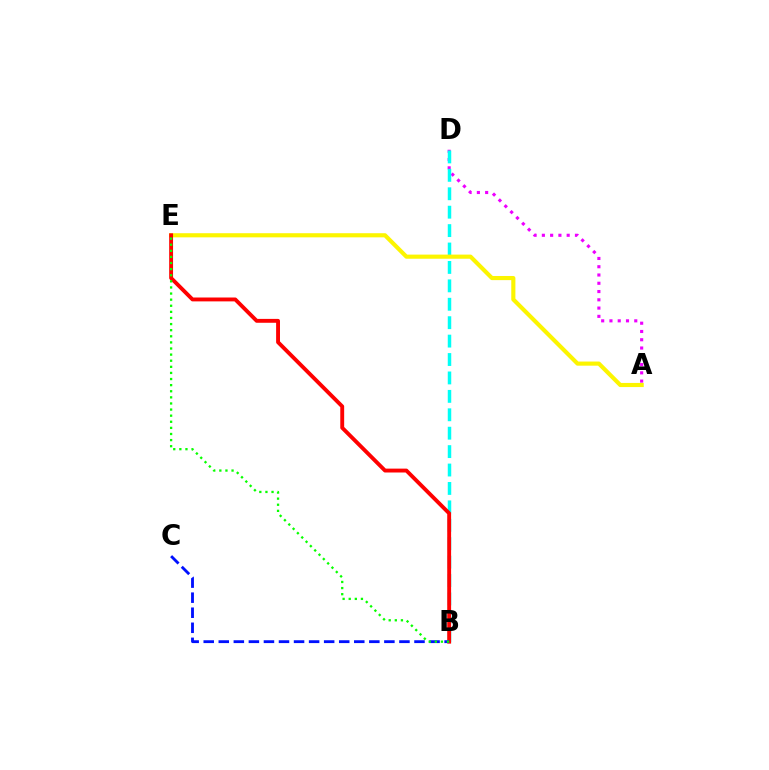{('A', 'D'): [{'color': '#ee00ff', 'line_style': 'dotted', 'thickness': 2.25}], ('B', 'D'): [{'color': '#00fff6', 'line_style': 'dashed', 'thickness': 2.5}], ('A', 'E'): [{'color': '#fcf500', 'line_style': 'solid', 'thickness': 2.97}], ('B', 'E'): [{'color': '#ff0000', 'line_style': 'solid', 'thickness': 2.79}, {'color': '#08ff00', 'line_style': 'dotted', 'thickness': 1.66}], ('B', 'C'): [{'color': '#0010ff', 'line_style': 'dashed', 'thickness': 2.05}]}